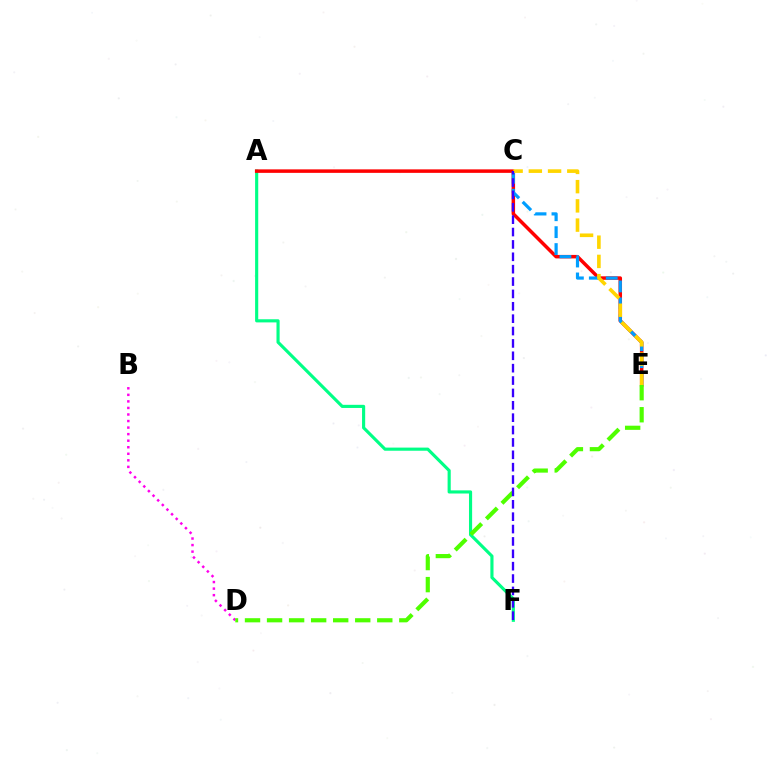{('A', 'F'): [{'color': '#00ff86', 'line_style': 'solid', 'thickness': 2.26}], ('A', 'E'): [{'color': '#ff0000', 'line_style': 'solid', 'thickness': 2.52}], ('B', 'D'): [{'color': '#ff00ed', 'line_style': 'dotted', 'thickness': 1.78}], ('D', 'E'): [{'color': '#4fff00', 'line_style': 'dashed', 'thickness': 2.99}], ('C', 'E'): [{'color': '#009eff', 'line_style': 'dashed', 'thickness': 2.3}, {'color': '#ffd500', 'line_style': 'dashed', 'thickness': 2.61}], ('C', 'F'): [{'color': '#3700ff', 'line_style': 'dashed', 'thickness': 1.68}]}